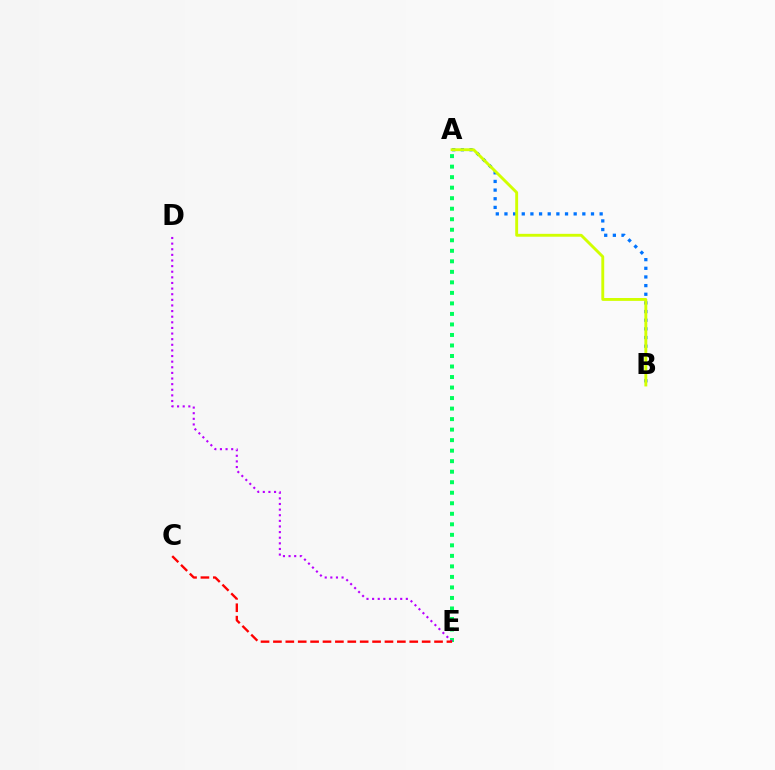{('A', 'B'): [{'color': '#0074ff', 'line_style': 'dotted', 'thickness': 2.35}, {'color': '#d1ff00', 'line_style': 'solid', 'thickness': 2.08}], ('A', 'E'): [{'color': '#00ff5c', 'line_style': 'dotted', 'thickness': 2.86}], ('D', 'E'): [{'color': '#b900ff', 'line_style': 'dotted', 'thickness': 1.53}], ('C', 'E'): [{'color': '#ff0000', 'line_style': 'dashed', 'thickness': 1.68}]}